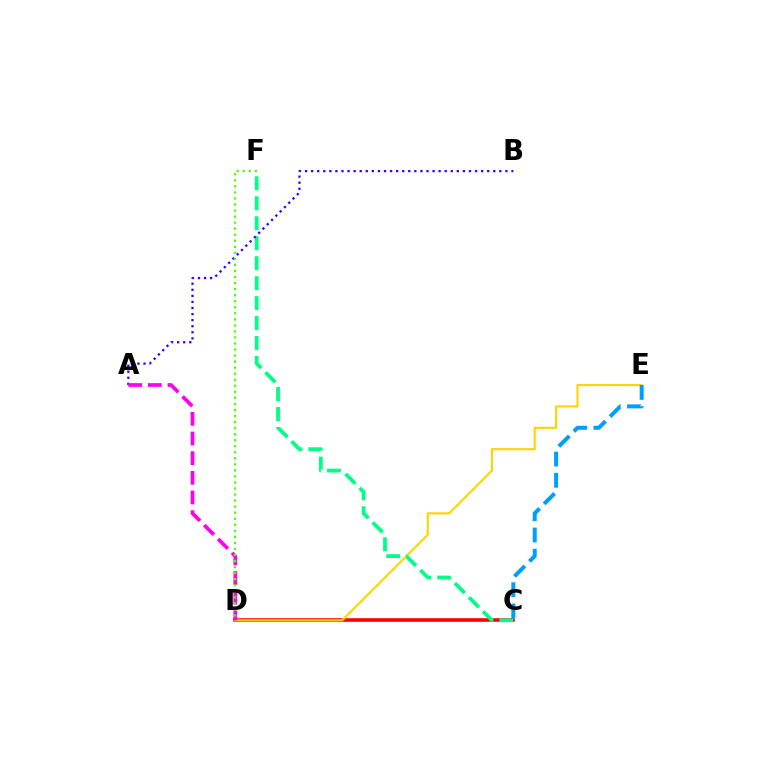{('C', 'D'): [{'color': '#ff0000', 'line_style': 'solid', 'thickness': 2.58}], ('D', 'E'): [{'color': '#ffd500', 'line_style': 'solid', 'thickness': 1.54}], ('C', 'F'): [{'color': '#00ff86', 'line_style': 'dashed', 'thickness': 2.71}], ('C', 'E'): [{'color': '#009eff', 'line_style': 'dashed', 'thickness': 2.88}], ('A', 'B'): [{'color': '#3700ff', 'line_style': 'dotted', 'thickness': 1.65}], ('A', 'D'): [{'color': '#ff00ed', 'line_style': 'dashed', 'thickness': 2.67}], ('D', 'F'): [{'color': '#4fff00', 'line_style': 'dotted', 'thickness': 1.64}]}